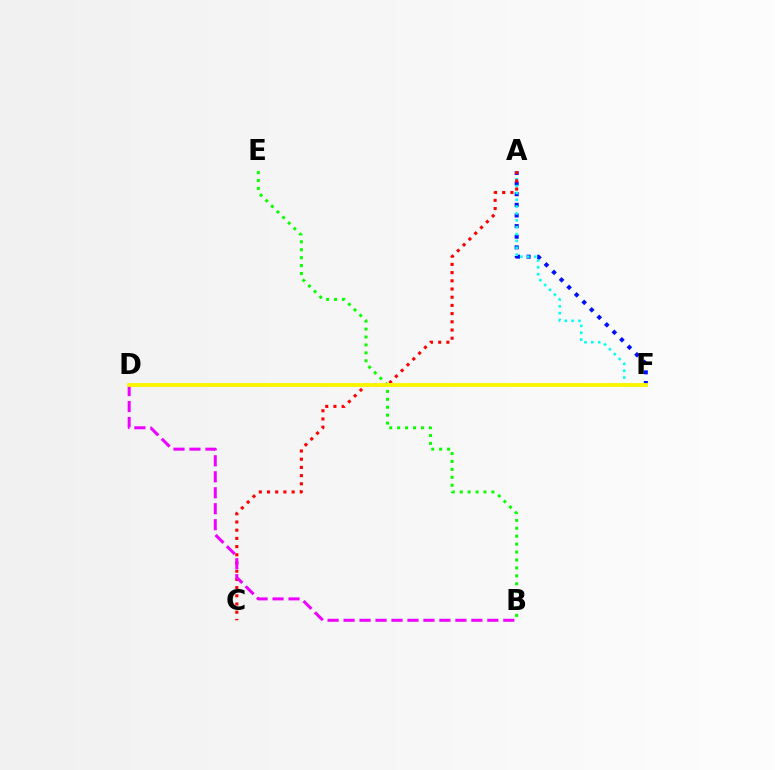{('A', 'F'): [{'color': '#0010ff', 'line_style': 'dotted', 'thickness': 2.89}, {'color': '#00fff6', 'line_style': 'dotted', 'thickness': 1.86}], ('A', 'C'): [{'color': '#ff0000', 'line_style': 'dotted', 'thickness': 2.23}], ('B', 'D'): [{'color': '#ee00ff', 'line_style': 'dashed', 'thickness': 2.17}], ('B', 'E'): [{'color': '#08ff00', 'line_style': 'dotted', 'thickness': 2.15}], ('D', 'F'): [{'color': '#fcf500', 'line_style': 'solid', 'thickness': 2.76}]}